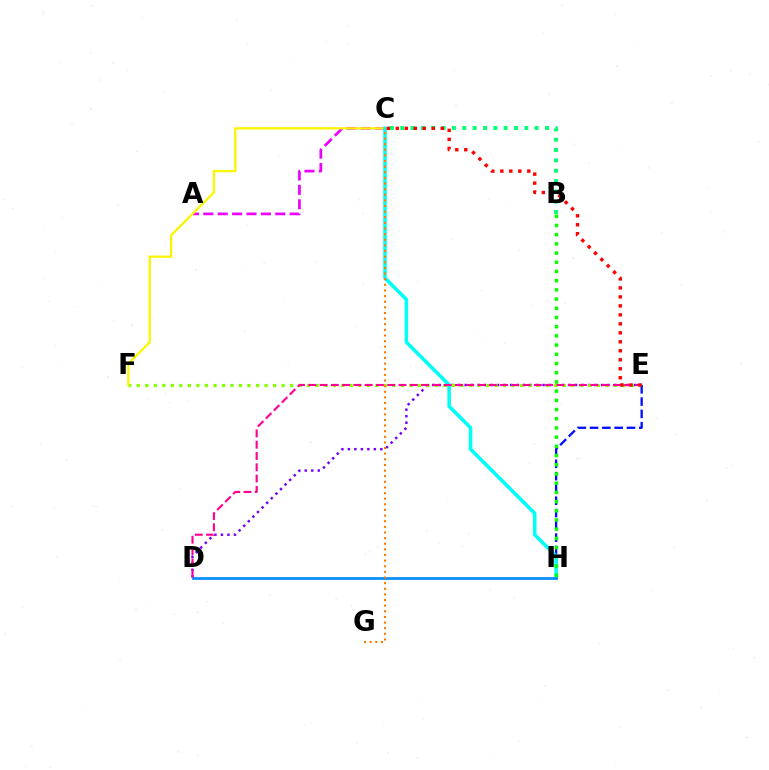{('A', 'C'): [{'color': '#ee00ff', 'line_style': 'dashed', 'thickness': 1.96}], ('D', 'E'): [{'color': '#7200ff', 'line_style': 'dotted', 'thickness': 1.76}, {'color': '#ff0094', 'line_style': 'dashed', 'thickness': 1.53}], ('E', 'F'): [{'color': '#84ff00', 'line_style': 'dotted', 'thickness': 2.31}], ('B', 'C'): [{'color': '#00ff74', 'line_style': 'dotted', 'thickness': 2.81}], ('C', 'F'): [{'color': '#fcf500', 'line_style': 'solid', 'thickness': 1.63}], ('E', 'H'): [{'color': '#0010ff', 'line_style': 'dashed', 'thickness': 1.67}], ('C', 'H'): [{'color': '#00fff6', 'line_style': 'solid', 'thickness': 2.57}], ('D', 'H'): [{'color': '#008cff', 'line_style': 'solid', 'thickness': 1.94}], ('B', 'H'): [{'color': '#08ff00', 'line_style': 'dotted', 'thickness': 2.5}], ('C', 'G'): [{'color': '#ff7c00', 'line_style': 'dotted', 'thickness': 1.53}], ('C', 'E'): [{'color': '#ff0000', 'line_style': 'dotted', 'thickness': 2.44}]}